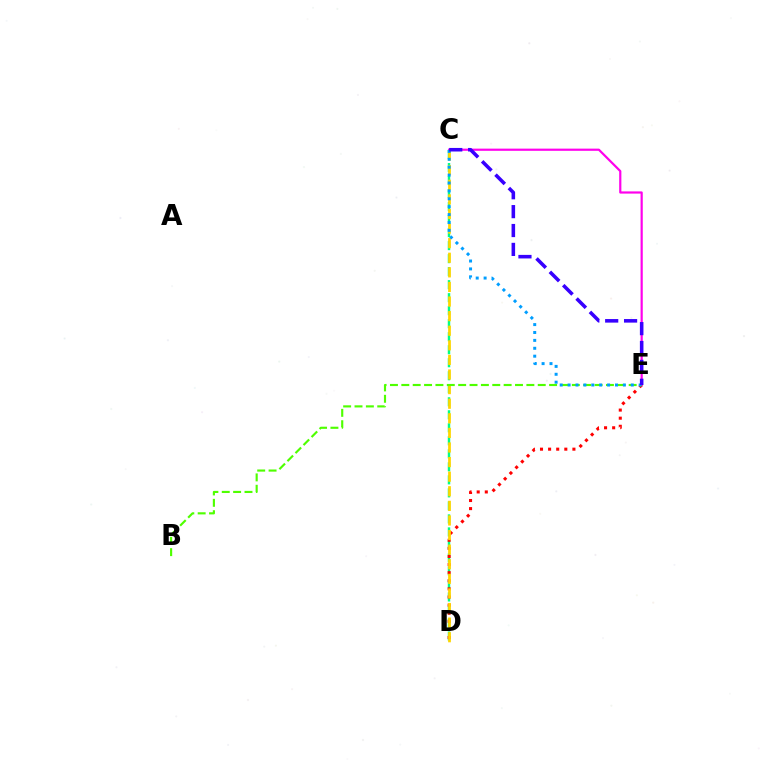{('C', 'D'): [{'color': '#00ff86', 'line_style': 'dashed', 'thickness': 1.77}, {'color': '#ffd500', 'line_style': 'dashed', 'thickness': 1.98}], ('C', 'E'): [{'color': '#ff00ed', 'line_style': 'solid', 'thickness': 1.58}, {'color': '#009eff', 'line_style': 'dotted', 'thickness': 2.15}, {'color': '#3700ff', 'line_style': 'dashed', 'thickness': 2.57}], ('D', 'E'): [{'color': '#ff0000', 'line_style': 'dotted', 'thickness': 2.2}], ('B', 'E'): [{'color': '#4fff00', 'line_style': 'dashed', 'thickness': 1.54}]}